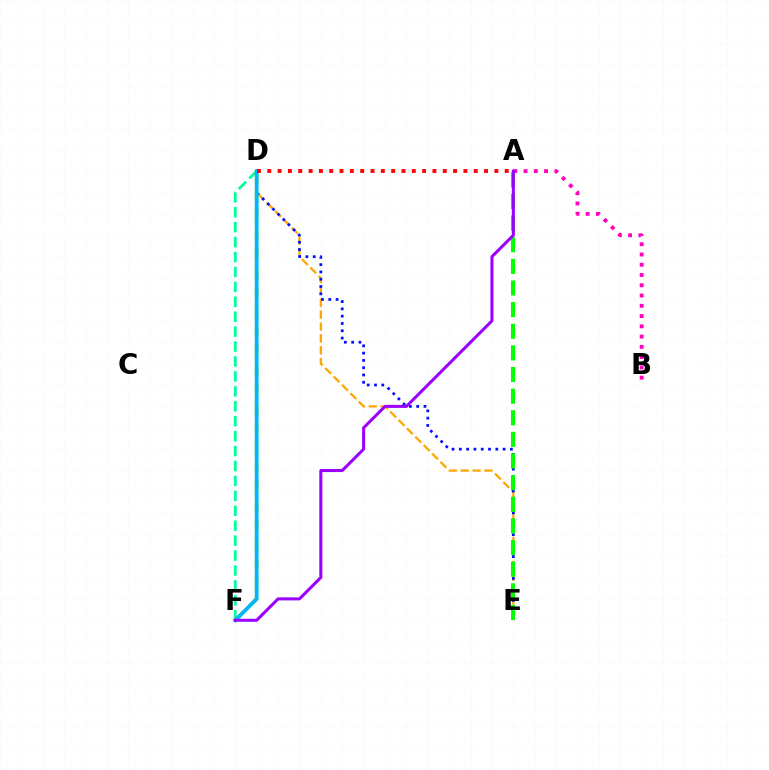{('A', 'B'): [{'color': '#ff00bd', 'line_style': 'dotted', 'thickness': 2.79}], ('D', 'E'): [{'color': '#ffa500', 'line_style': 'dashed', 'thickness': 1.61}, {'color': '#0010ff', 'line_style': 'dotted', 'thickness': 1.98}], ('D', 'F'): [{'color': '#00ff9d', 'line_style': 'dashed', 'thickness': 2.03}, {'color': '#b3ff00', 'line_style': 'dashed', 'thickness': 2.63}, {'color': '#00b5ff', 'line_style': 'solid', 'thickness': 2.71}], ('A', 'E'): [{'color': '#08ff00', 'line_style': 'dashed', 'thickness': 2.94}], ('A', 'F'): [{'color': '#9b00ff', 'line_style': 'solid', 'thickness': 2.18}], ('A', 'D'): [{'color': '#ff0000', 'line_style': 'dotted', 'thickness': 2.8}]}